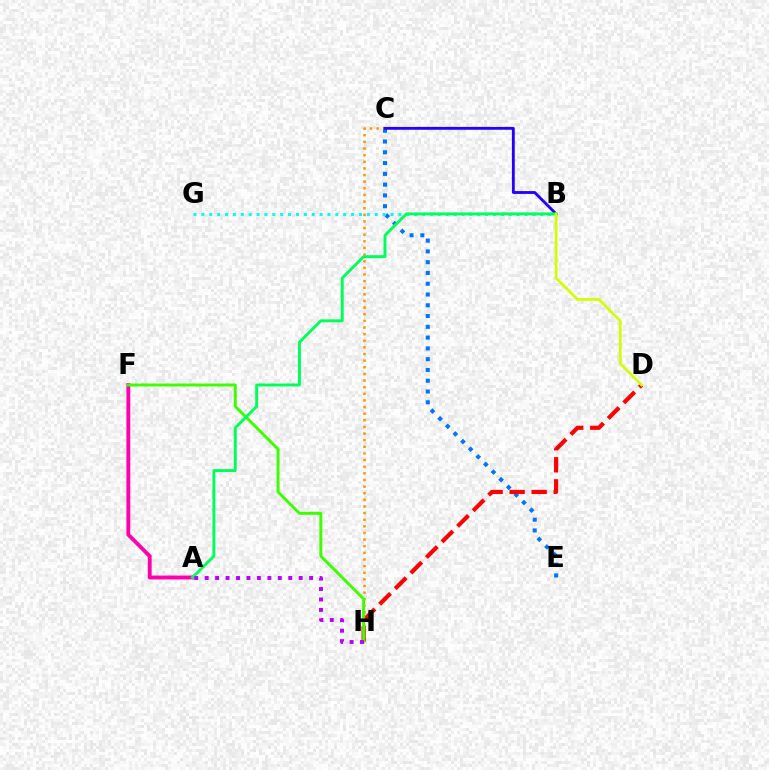{('C', 'E'): [{'color': '#0074ff', 'line_style': 'dotted', 'thickness': 2.93}], ('A', 'F'): [{'color': '#ff00ac', 'line_style': 'solid', 'thickness': 2.79}], ('B', 'G'): [{'color': '#00fff6', 'line_style': 'dotted', 'thickness': 2.14}], ('C', 'H'): [{'color': '#ff9400', 'line_style': 'dotted', 'thickness': 1.8}], ('D', 'H'): [{'color': '#ff0000', 'line_style': 'dashed', 'thickness': 2.99}], ('B', 'C'): [{'color': '#2500ff', 'line_style': 'solid', 'thickness': 2.05}], ('F', 'H'): [{'color': '#3dff00', 'line_style': 'solid', 'thickness': 2.13}], ('A', 'B'): [{'color': '#00ff5c', 'line_style': 'solid', 'thickness': 2.12}], ('A', 'H'): [{'color': '#b900ff', 'line_style': 'dotted', 'thickness': 2.84}], ('B', 'D'): [{'color': '#d1ff00', 'line_style': 'solid', 'thickness': 1.95}]}